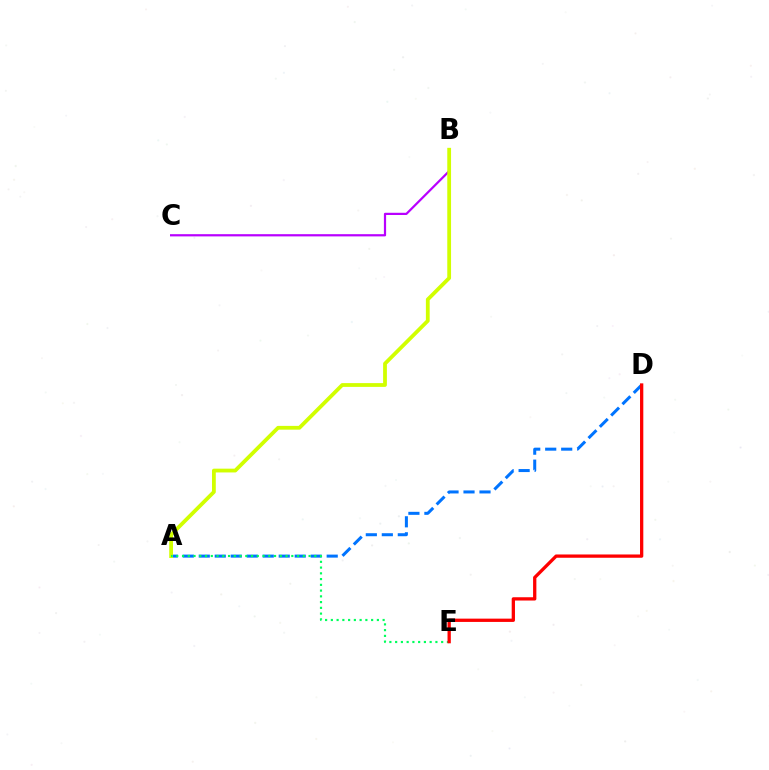{('A', 'D'): [{'color': '#0074ff', 'line_style': 'dashed', 'thickness': 2.17}], ('B', 'C'): [{'color': '#b900ff', 'line_style': 'solid', 'thickness': 1.59}], ('A', 'B'): [{'color': '#d1ff00', 'line_style': 'solid', 'thickness': 2.72}], ('A', 'E'): [{'color': '#00ff5c', 'line_style': 'dotted', 'thickness': 1.56}], ('D', 'E'): [{'color': '#ff0000', 'line_style': 'solid', 'thickness': 2.37}]}